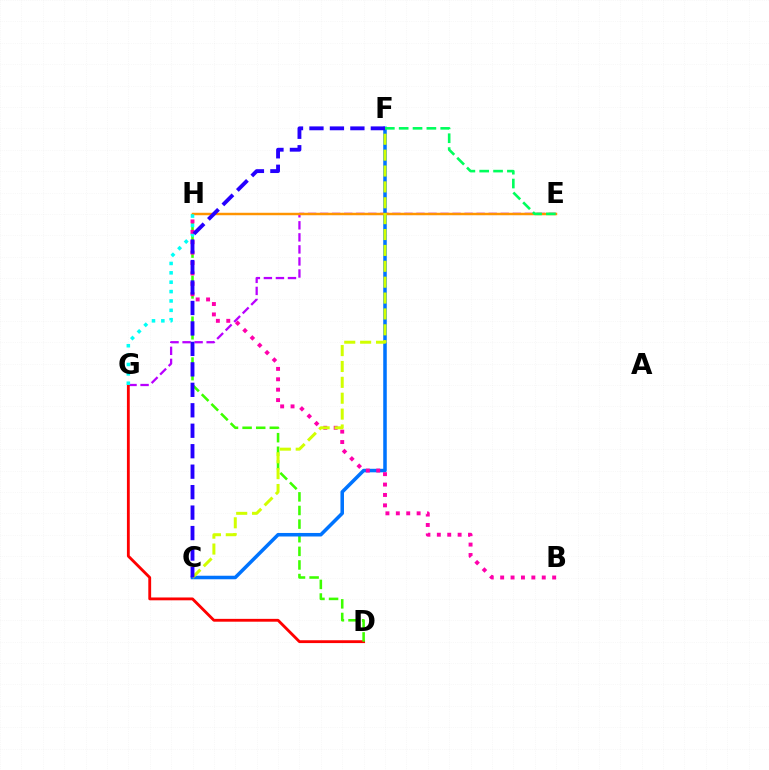{('E', 'G'): [{'color': '#b900ff', 'line_style': 'dashed', 'thickness': 1.64}], ('D', 'G'): [{'color': '#ff0000', 'line_style': 'solid', 'thickness': 2.04}], ('D', 'H'): [{'color': '#3dff00', 'line_style': 'dashed', 'thickness': 1.85}], ('C', 'F'): [{'color': '#0074ff', 'line_style': 'solid', 'thickness': 2.54}, {'color': '#d1ff00', 'line_style': 'dashed', 'thickness': 2.16}, {'color': '#2500ff', 'line_style': 'dashed', 'thickness': 2.78}], ('E', 'H'): [{'color': '#ff9400', 'line_style': 'solid', 'thickness': 1.77}], ('G', 'H'): [{'color': '#00fff6', 'line_style': 'dotted', 'thickness': 2.55}], ('B', 'H'): [{'color': '#ff00ac', 'line_style': 'dotted', 'thickness': 2.83}], ('E', 'F'): [{'color': '#00ff5c', 'line_style': 'dashed', 'thickness': 1.88}]}